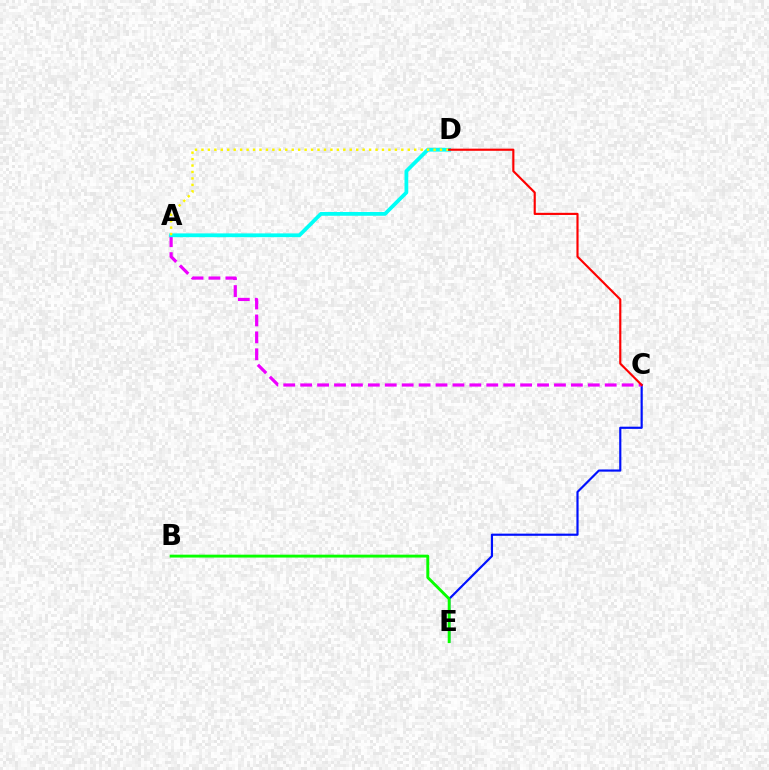{('C', 'E'): [{'color': '#0010ff', 'line_style': 'solid', 'thickness': 1.57}], ('B', 'E'): [{'color': '#08ff00', 'line_style': 'solid', 'thickness': 2.08}], ('A', 'C'): [{'color': '#ee00ff', 'line_style': 'dashed', 'thickness': 2.3}], ('A', 'D'): [{'color': '#00fff6', 'line_style': 'solid', 'thickness': 2.71}, {'color': '#fcf500', 'line_style': 'dotted', 'thickness': 1.75}], ('C', 'D'): [{'color': '#ff0000', 'line_style': 'solid', 'thickness': 1.55}]}